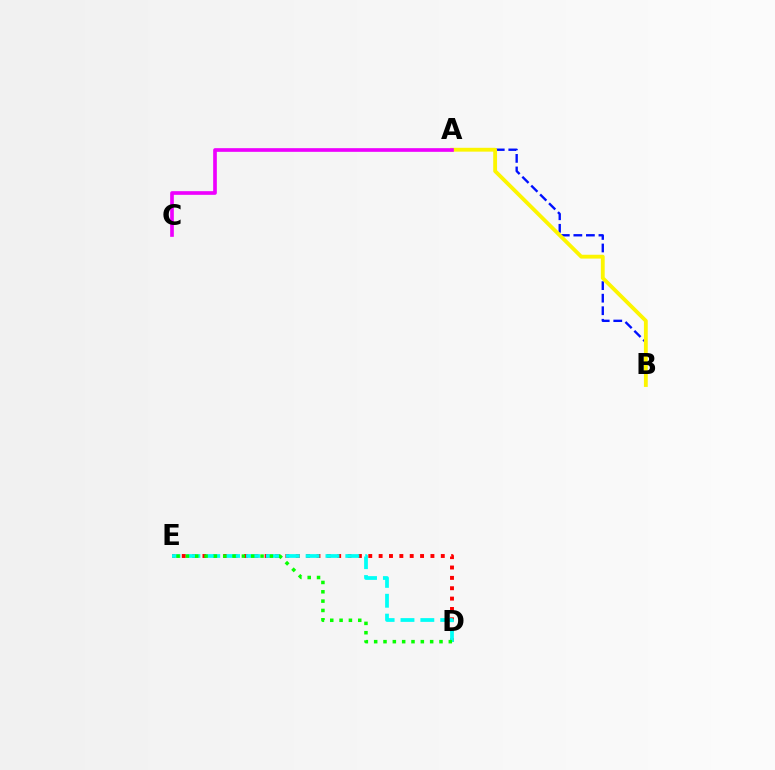{('D', 'E'): [{'color': '#ff0000', 'line_style': 'dotted', 'thickness': 2.82}, {'color': '#00fff6', 'line_style': 'dashed', 'thickness': 2.7}, {'color': '#08ff00', 'line_style': 'dotted', 'thickness': 2.54}], ('A', 'B'): [{'color': '#0010ff', 'line_style': 'dashed', 'thickness': 1.7}, {'color': '#fcf500', 'line_style': 'solid', 'thickness': 2.76}], ('A', 'C'): [{'color': '#ee00ff', 'line_style': 'solid', 'thickness': 2.64}]}